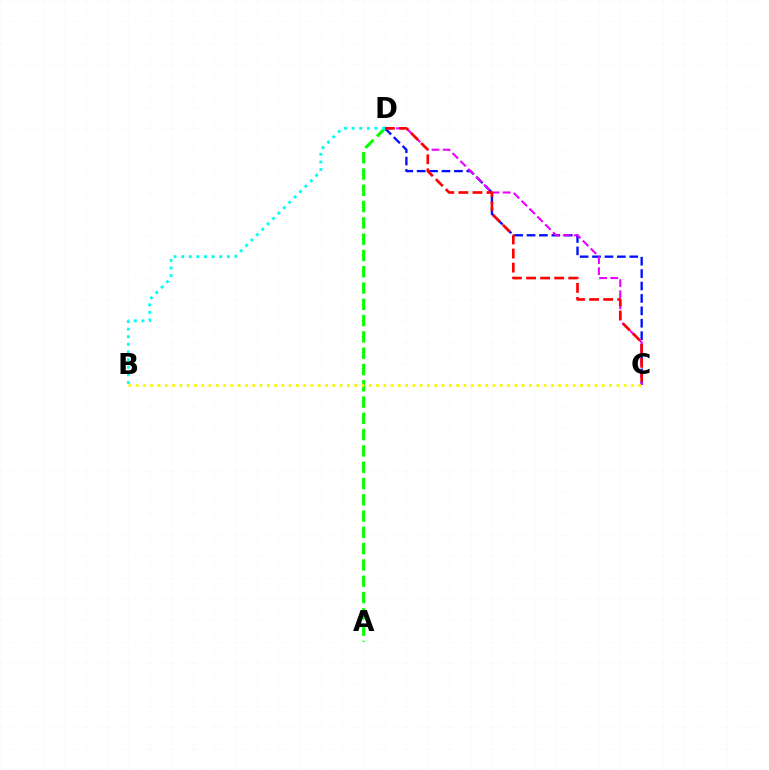{('C', 'D'): [{'color': '#0010ff', 'line_style': 'dashed', 'thickness': 1.69}, {'color': '#ee00ff', 'line_style': 'dashed', 'thickness': 1.51}, {'color': '#ff0000', 'line_style': 'dashed', 'thickness': 1.91}], ('A', 'D'): [{'color': '#08ff00', 'line_style': 'dashed', 'thickness': 2.21}], ('B', 'D'): [{'color': '#00fff6', 'line_style': 'dotted', 'thickness': 2.07}], ('B', 'C'): [{'color': '#fcf500', 'line_style': 'dotted', 'thickness': 1.98}]}